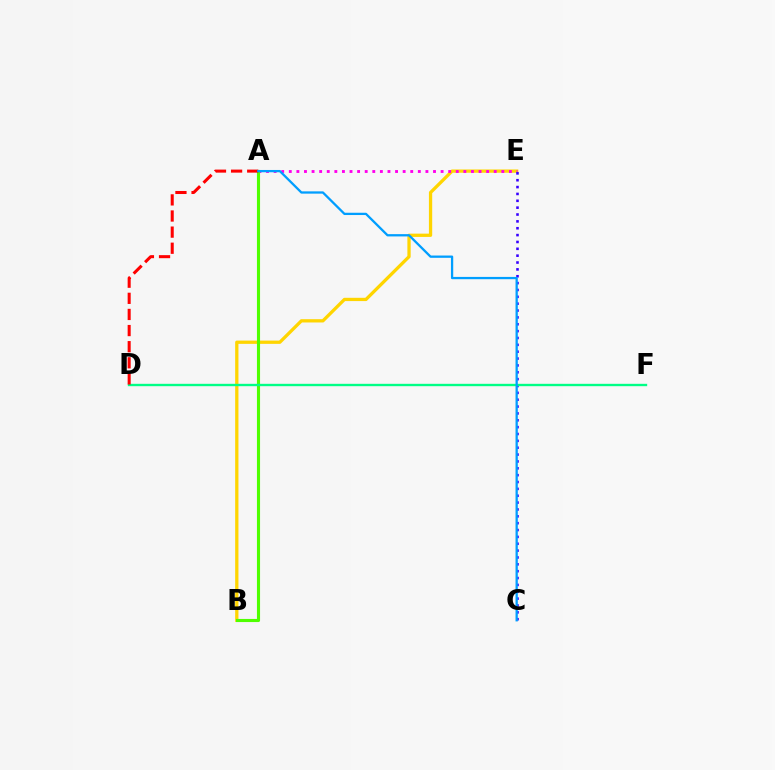{('B', 'E'): [{'color': '#ffd500', 'line_style': 'solid', 'thickness': 2.36}], ('A', 'E'): [{'color': '#ff00ed', 'line_style': 'dotted', 'thickness': 2.06}], ('A', 'B'): [{'color': '#4fff00', 'line_style': 'solid', 'thickness': 2.24}], ('C', 'E'): [{'color': '#3700ff', 'line_style': 'dotted', 'thickness': 1.86}], ('D', 'F'): [{'color': '#00ff86', 'line_style': 'solid', 'thickness': 1.7}], ('A', 'D'): [{'color': '#ff0000', 'line_style': 'dashed', 'thickness': 2.19}], ('A', 'C'): [{'color': '#009eff', 'line_style': 'solid', 'thickness': 1.64}]}